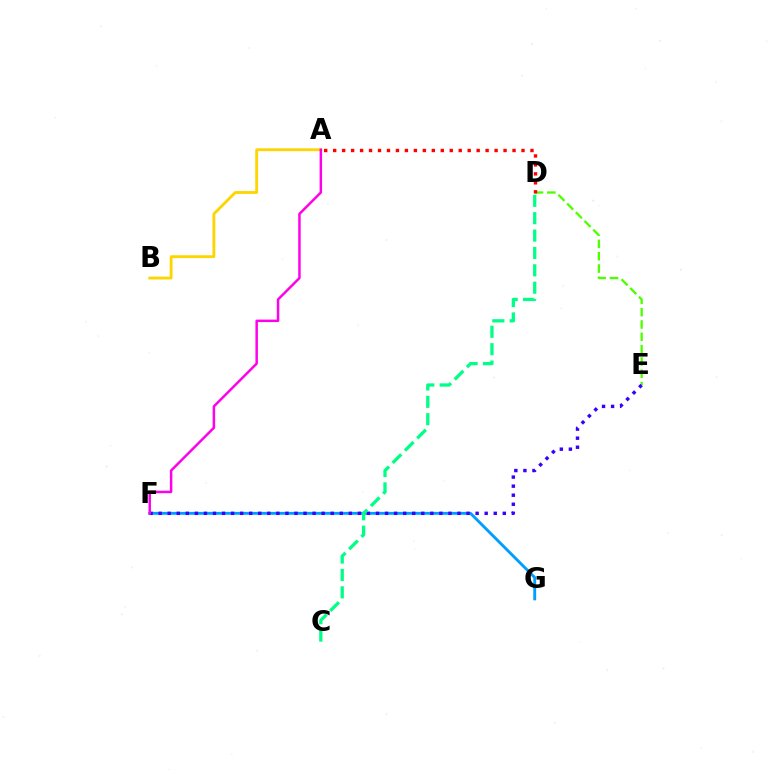{('D', 'E'): [{'color': '#4fff00', 'line_style': 'dashed', 'thickness': 1.67}], ('A', 'B'): [{'color': '#ffd500', 'line_style': 'solid', 'thickness': 2.04}], ('F', 'G'): [{'color': '#009eff', 'line_style': 'solid', 'thickness': 2.07}], ('E', 'F'): [{'color': '#3700ff', 'line_style': 'dotted', 'thickness': 2.46}], ('C', 'D'): [{'color': '#00ff86', 'line_style': 'dashed', 'thickness': 2.36}], ('A', 'D'): [{'color': '#ff0000', 'line_style': 'dotted', 'thickness': 2.44}], ('A', 'F'): [{'color': '#ff00ed', 'line_style': 'solid', 'thickness': 1.79}]}